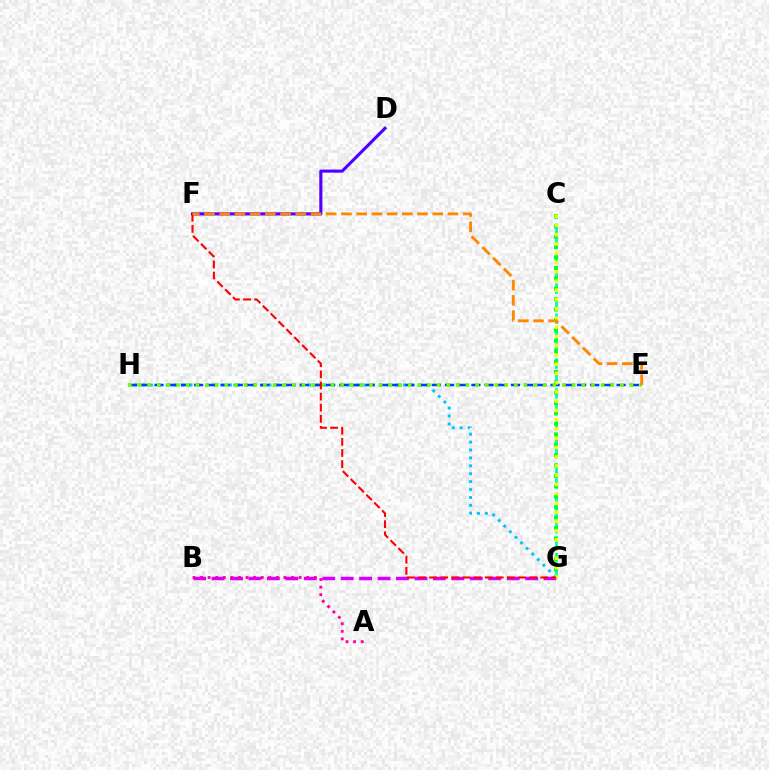{('B', 'G'): [{'color': '#d600ff', 'line_style': 'dashed', 'thickness': 2.51}], ('G', 'H'): [{'color': '#00c7ff', 'line_style': 'dotted', 'thickness': 2.15}], ('A', 'B'): [{'color': '#ff00a0', 'line_style': 'dotted', 'thickness': 2.06}], ('D', 'F'): [{'color': '#4f00ff', 'line_style': 'solid', 'thickness': 2.23}], ('C', 'G'): [{'color': '#00ffaf', 'line_style': 'dashed', 'thickness': 2.03}, {'color': '#00ff27', 'line_style': 'dotted', 'thickness': 2.83}, {'color': '#eeff00', 'line_style': 'dotted', 'thickness': 2.51}], ('E', 'H'): [{'color': '#003fff', 'line_style': 'dashed', 'thickness': 1.79}, {'color': '#66ff00', 'line_style': 'dotted', 'thickness': 2.62}], ('F', 'G'): [{'color': '#ff0000', 'line_style': 'dashed', 'thickness': 1.51}], ('E', 'F'): [{'color': '#ff8800', 'line_style': 'dashed', 'thickness': 2.07}]}